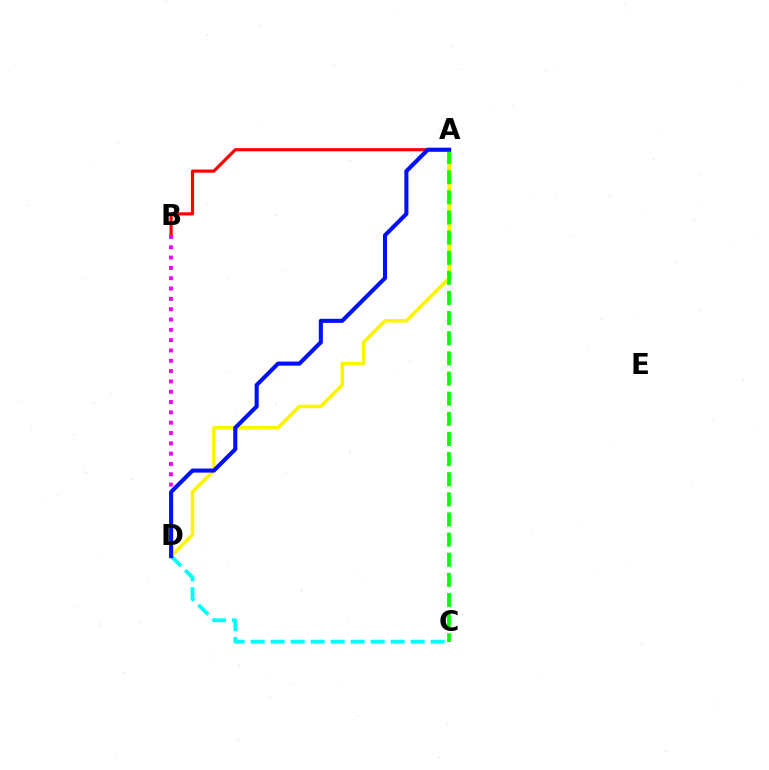{('A', 'D'): [{'color': '#fcf500', 'line_style': 'solid', 'thickness': 2.57}, {'color': '#0010ff', 'line_style': 'solid', 'thickness': 2.94}], ('A', 'B'): [{'color': '#ff0000', 'line_style': 'solid', 'thickness': 2.27}], ('C', 'D'): [{'color': '#00fff6', 'line_style': 'dashed', 'thickness': 2.72}], ('A', 'C'): [{'color': '#08ff00', 'line_style': 'dashed', 'thickness': 2.74}], ('B', 'D'): [{'color': '#ee00ff', 'line_style': 'dotted', 'thickness': 2.8}]}